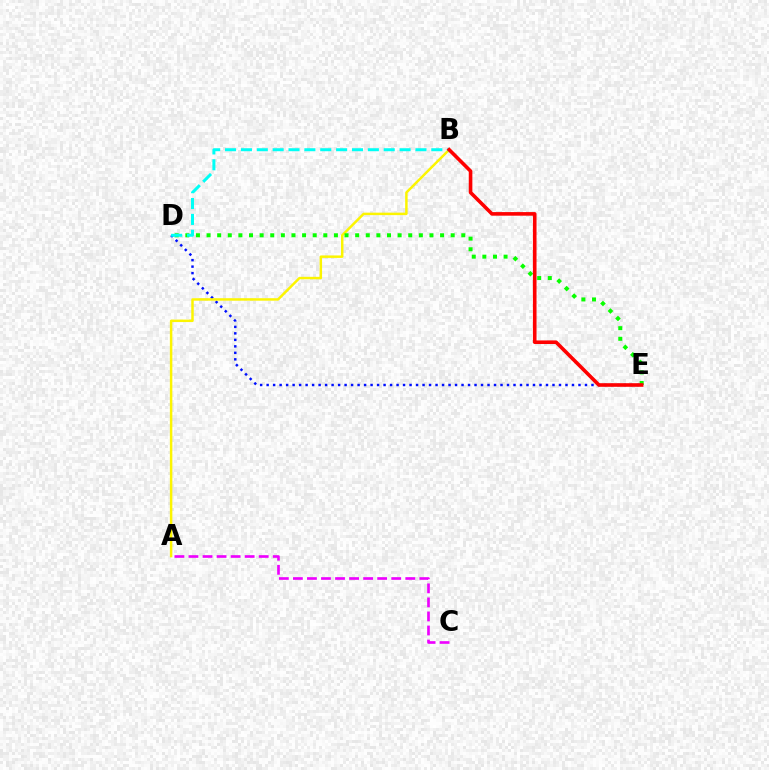{('D', 'E'): [{'color': '#0010ff', 'line_style': 'dotted', 'thickness': 1.77}, {'color': '#08ff00', 'line_style': 'dotted', 'thickness': 2.88}], ('A', 'C'): [{'color': '#ee00ff', 'line_style': 'dashed', 'thickness': 1.91}], ('A', 'B'): [{'color': '#fcf500', 'line_style': 'solid', 'thickness': 1.78}], ('B', 'D'): [{'color': '#00fff6', 'line_style': 'dashed', 'thickness': 2.16}], ('B', 'E'): [{'color': '#ff0000', 'line_style': 'solid', 'thickness': 2.59}]}